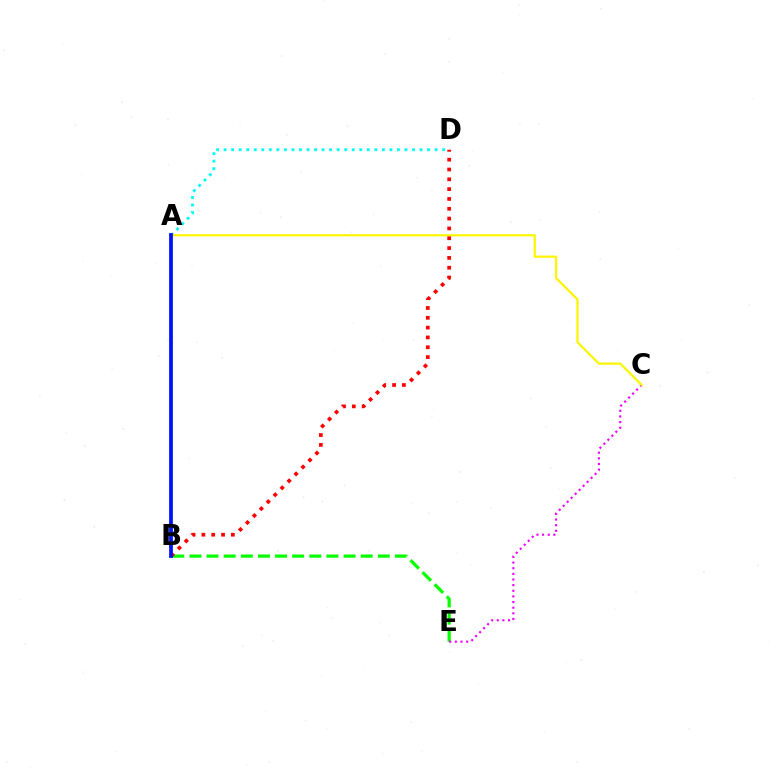{('A', 'D'): [{'color': '#00fff6', 'line_style': 'dotted', 'thickness': 2.05}], ('B', 'E'): [{'color': '#08ff00', 'line_style': 'dashed', 'thickness': 2.33}], ('C', 'E'): [{'color': '#ee00ff', 'line_style': 'dotted', 'thickness': 1.53}], ('A', 'C'): [{'color': '#fcf500', 'line_style': 'solid', 'thickness': 1.61}], ('B', 'D'): [{'color': '#ff0000', 'line_style': 'dotted', 'thickness': 2.67}], ('A', 'B'): [{'color': '#0010ff', 'line_style': 'solid', 'thickness': 2.7}]}